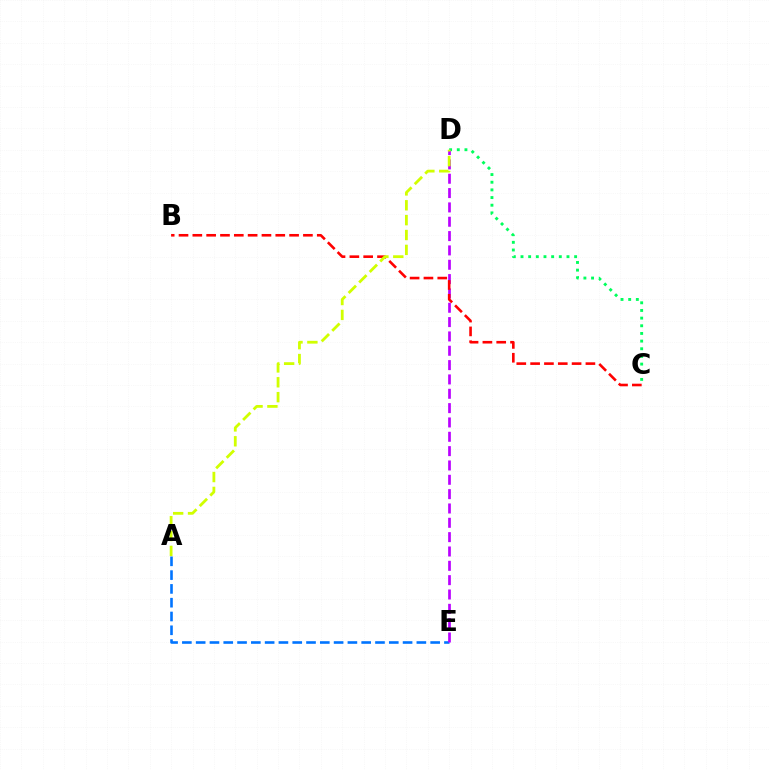{('C', 'D'): [{'color': '#00ff5c', 'line_style': 'dotted', 'thickness': 2.08}], ('A', 'E'): [{'color': '#0074ff', 'line_style': 'dashed', 'thickness': 1.87}], ('D', 'E'): [{'color': '#b900ff', 'line_style': 'dashed', 'thickness': 1.95}], ('B', 'C'): [{'color': '#ff0000', 'line_style': 'dashed', 'thickness': 1.88}], ('A', 'D'): [{'color': '#d1ff00', 'line_style': 'dashed', 'thickness': 2.02}]}